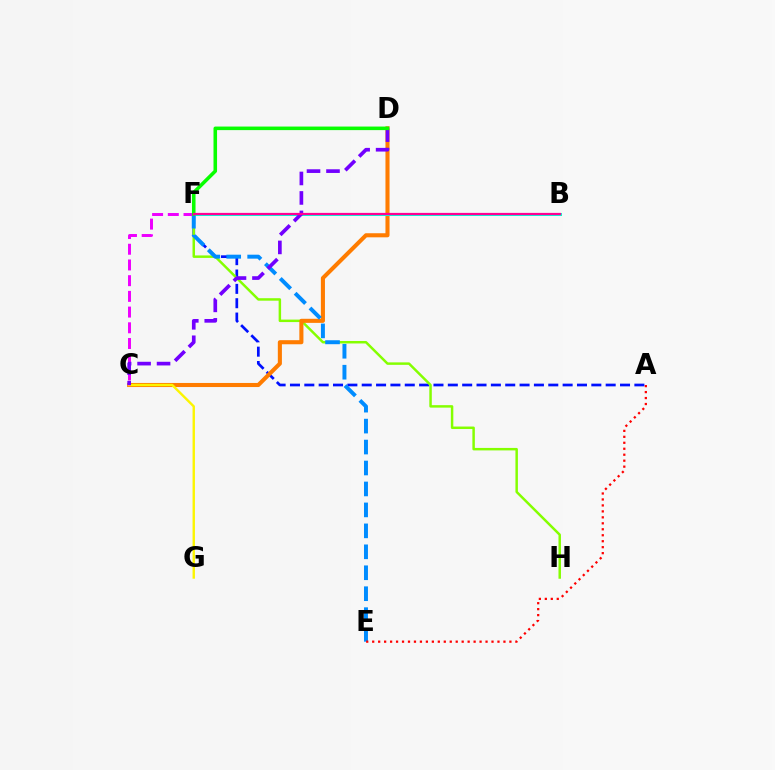{('A', 'F'): [{'color': '#0010ff', 'line_style': 'dashed', 'thickness': 1.95}], ('F', 'H'): [{'color': '#84ff00', 'line_style': 'solid', 'thickness': 1.78}], ('C', 'D'): [{'color': '#ff7c00', 'line_style': 'solid', 'thickness': 2.94}, {'color': '#7200ff', 'line_style': 'dashed', 'thickness': 2.65}], ('B', 'F'): [{'color': '#00ff74', 'line_style': 'solid', 'thickness': 2.06}, {'color': '#00fff6', 'line_style': 'solid', 'thickness': 1.82}, {'color': '#ff0094', 'line_style': 'solid', 'thickness': 1.6}], ('E', 'F'): [{'color': '#008cff', 'line_style': 'dashed', 'thickness': 2.85}], ('C', 'G'): [{'color': '#fcf500', 'line_style': 'solid', 'thickness': 1.73}], ('C', 'F'): [{'color': '#ee00ff', 'line_style': 'dashed', 'thickness': 2.13}], ('D', 'F'): [{'color': '#08ff00', 'line_style': 'solid', 'thickness': 2.56}], ('A', 'E'): [{'color': '#ff0000', 'line_style': 'dotted', 'thickness': 1.62}]}